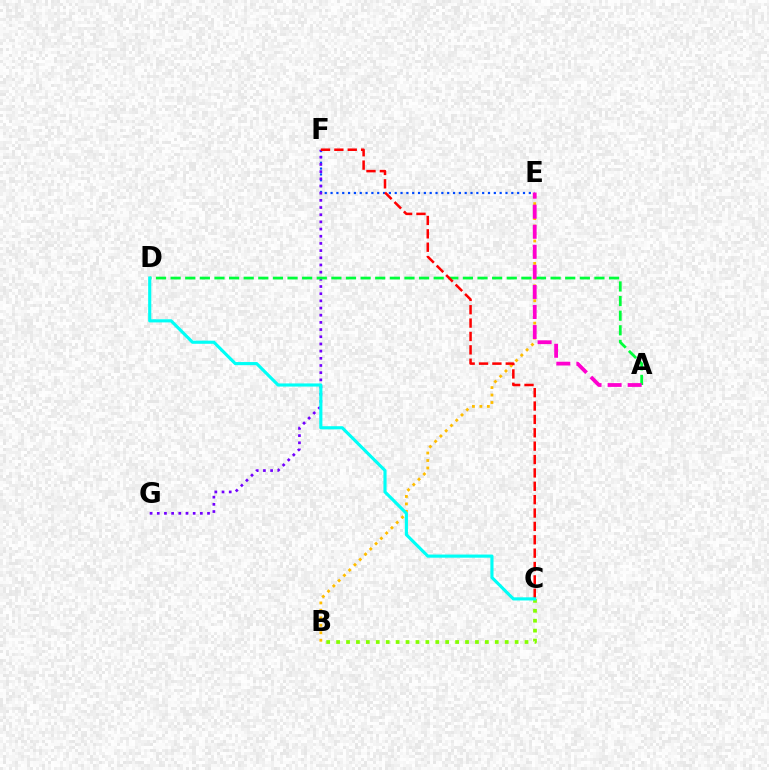{('E', 'F'): [{'color': '#004bff', 'line_style': 'dotted', 'thickness': 1.58}], ('F', 'G'): [{'color': '#7200ff', 'line_style': 'dotted', 'thickness': 1.95}], ('B', 'E'): [{'color': '#ffbd00', 'line_style': 'dotted', 'thickness': 2.03}], ('A', 'D'): [{'color': '#00ff39', 'line_style': 'dashed', 'thickness': 1.99}], ('C', 'F'): [{'color': '#ff0000', 'line_style': 'dashed', 'thickness': 1.82}], ('A', 'E'): [{'color': '#ff00cf', 'line_style': 'dashed', 'thickness': 2.72}], ('B', 'C'): [{'color': '#84ff00', 'line_style': 'dotted', 'thickness': 2.69}], ('C', 'D'): [{'color': '#00fff6', 'line_style': 'solid', 'thickness': 2.26}]}